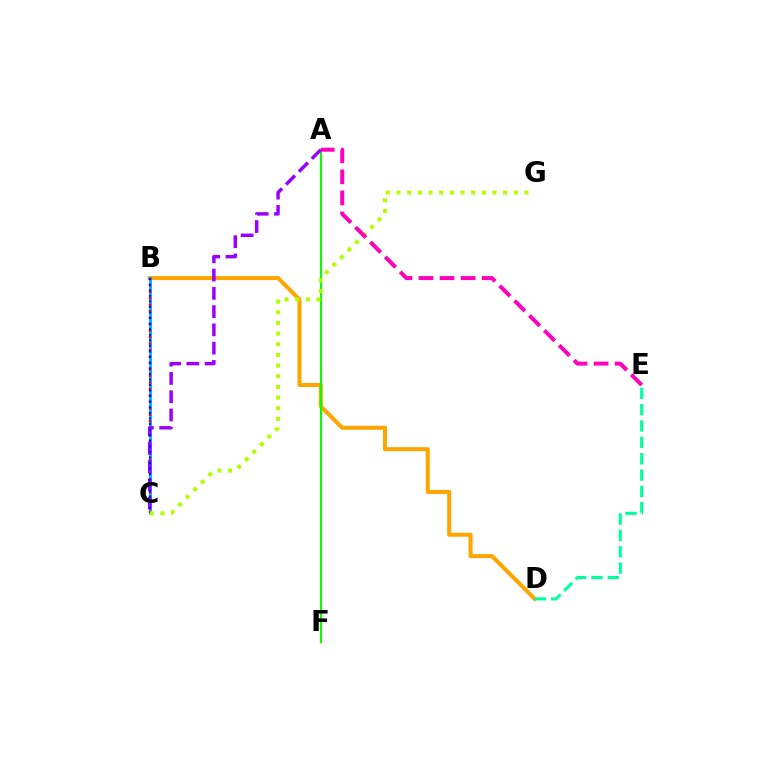{('B', 'D'): [{'color': '#ffa500', 'line_style': 'solid', 'thickness': 2.89}], ('D', 'E'): [{'color': '#00ff9d', 'line_style': 'dashed', 'thickness': 2.22}], ('B', 'C'): [{'color': '#00b5ff', 'line_style': 'solid', 'thickness': 2.13}, {'color': '#ff0000', 'line_style': 'dotted', 'thickness': 1.76}, {'color': '#0010ff', 'line_style': 'dotted', 'thickness': 1.51}], ('A', 'F'): [{'color': '#08ff00', 'line_style': 'solid', 'thickness': 1.5}], ('A', 'C'): [{'color': '#9b00ff', 'line_style': 'dashed', 'thickness': 2.48}], ('C', 'G'): [{'color': '#b3ff00', 'line_style': 'dotted', 'thickness': 2.9}], ('A', 'E'): [{'color': '#ff00bd', 'line_style': 'dashed', 'thickness': 2.86}]}